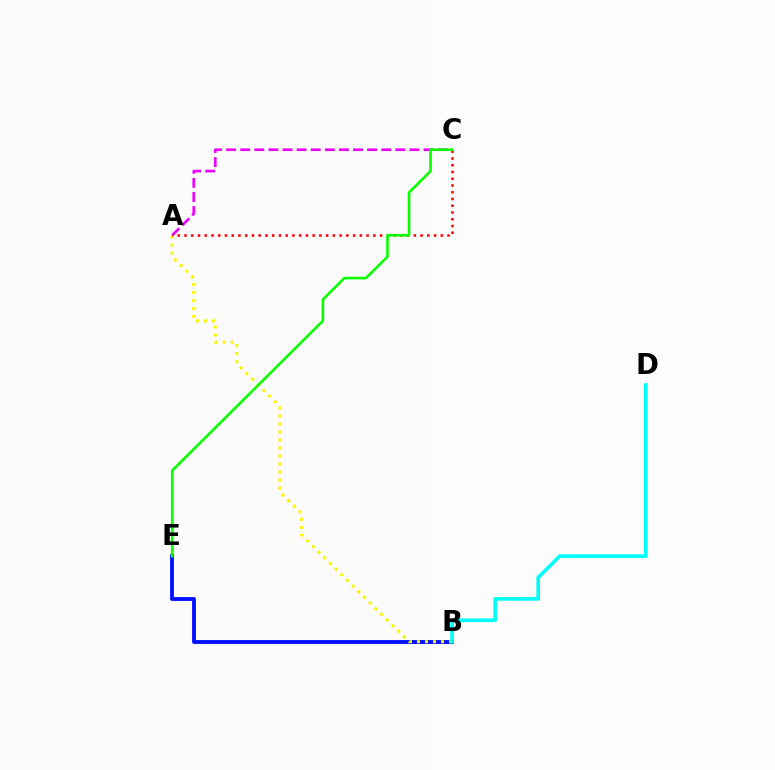{('B', 'E'): [{'color': '#0010ff', 'line_style': 'solid', 'thickness': 2.76}], ('A', 'B'): [{'color': '#fcf500', 'line_style': 'dotted', 'thickness': 2.18}], ('B', 'D'): [{'color': '#00fff6', 'line_style': 'solid', 'thickness': 2.61}], ('A', 'C'): [{'color': '#ee00ff', 'line_style': 'dashed', 'thickness': 1.92}, {'color': '#ff0000', 'line_style': 'dotted', 'thickness': 1.83}], ('C', 'E'): [{'color': '#08ff00', 'line_style': 'solid', 'thickness': 1.88}]}